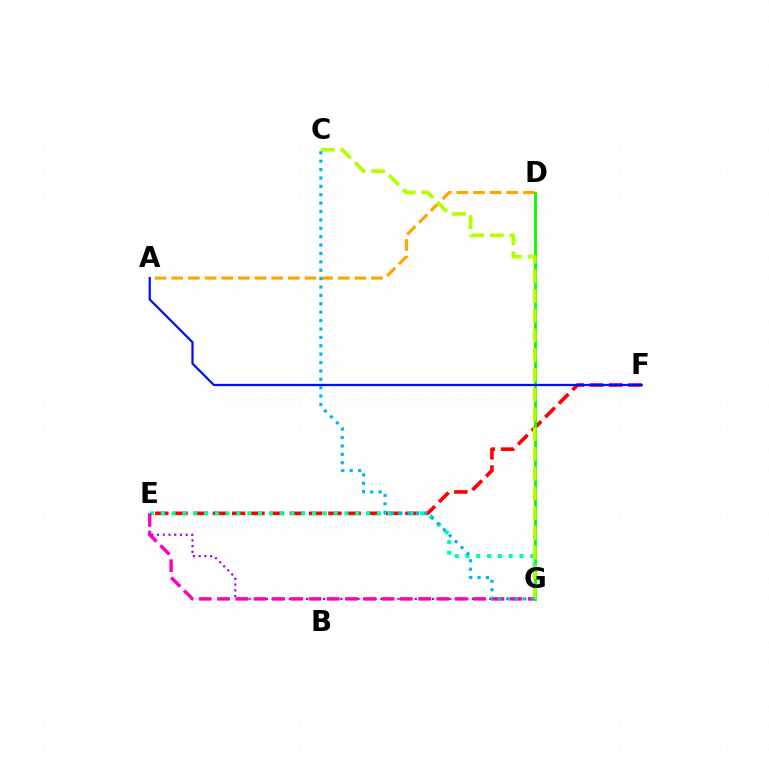{('E', 'G'): [{'color': '#9b00ff', 'line_style': 'dotted', 'thickness': 1.56}, {'color': '#00ff9d', 'line_style': 'dotted', 'thickness': 2.94}, {'color': '#ff00bd', 'line_style': 'dashed', 'thickness': 2.48}], ('E', 'F'): [{'color': '#ff0000', 'line_style': 'dashed', 'thickness': 2.61}], ('D', 'G'): [{'color': '#08ff00', 'line_style': 'solid', 'thickness': 2.09}], ('A', 'D'): [{'color': '#ffa500', 'line_style': 'dashed', 'thickness': 2.26}], ('A', 'F'): [{'color': '#0010ff', 'line_style': 'solid', 'thickness': 1.62}], ('C', 'G'): [{'color': '#b3ff00', 'line_style': 'dashed', 'thickness': 2.68}, {'color': '#00b5ff', 'line_style': 'dotted', 'thickness': 2.28}]}